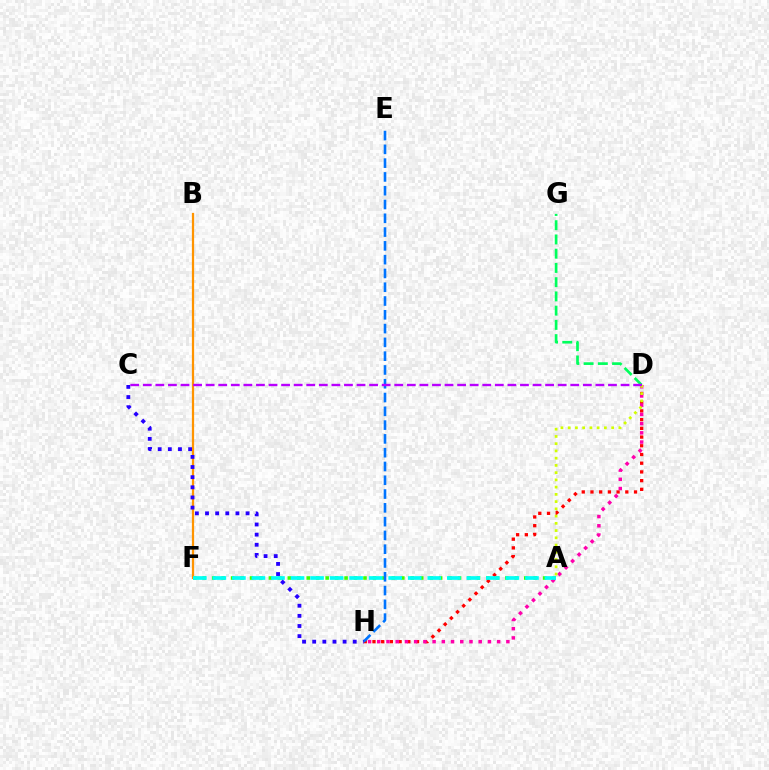{('A', 'F'): [{'color': '#3dff00', 'line_style': 'dotted', 'thickness': 2.57}, {'color': '#00fff6', 'line_style': 'dashed', 'thickness': 2.65}], ('D', 'H'): [{'color': '#ff0000', 'line_style': 'dotted', 'thickness': 2.37}, {'color': '#ff00ac', 'line_style': 'dotted', 'thickness': 2.51}], ('B', 'F'): [{'color': '#ff9400', 'line_style': 'solid', 'thickness': 1.61}], ('E', 'H'): [{'color': '#0074ff', 'line_style': 'dashed', 'thickness': 1.87}], ('D', 'G'): [{'color': '#00ff5c', 'line_style': 'dashed', 'thickness': 1.93}], ('A', 'D'): [{'color': '#d1ff00', 'line_style': 'dotted', 'thickness': 1.97}], ('C', 'H'): [{'color': '#2500ff', 'line_style': 'dotted', 'thickness': 2.75}], ('C', 'D'): [{'color': '#b900ff', 'line_style': 'dashed', 'thickness': 1.71}]}